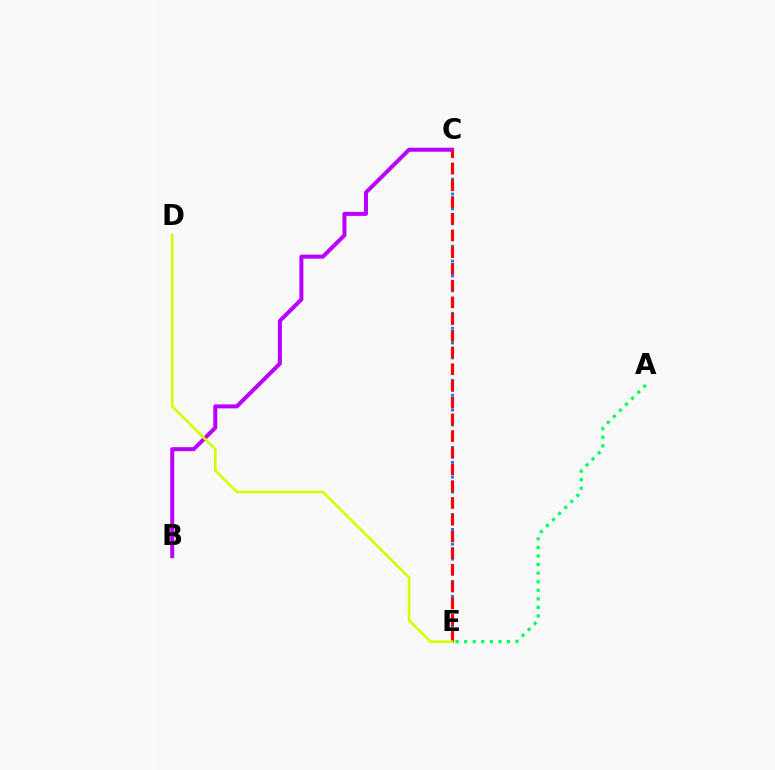{('B', 'C'): [{'color': '#b900ff', 'line_style': 'solid', 'thickness': 2.88}], ('C', 'E'): [{'color': '#0074ff', 'line_style': 'dotted', 'thickness': 2.02}, {'color': '#ff0000', 'line_style': 'dashed', 'thickness': 2.27}], ('D', 'E'): [{'color': '#d1ff00', 'line_style': 'solid', 'thickness': 1.89}], ('A', 'E'): [{'color': '#00ff5c', 'line_style': 'dotted', 'thickness': 2.33}]}